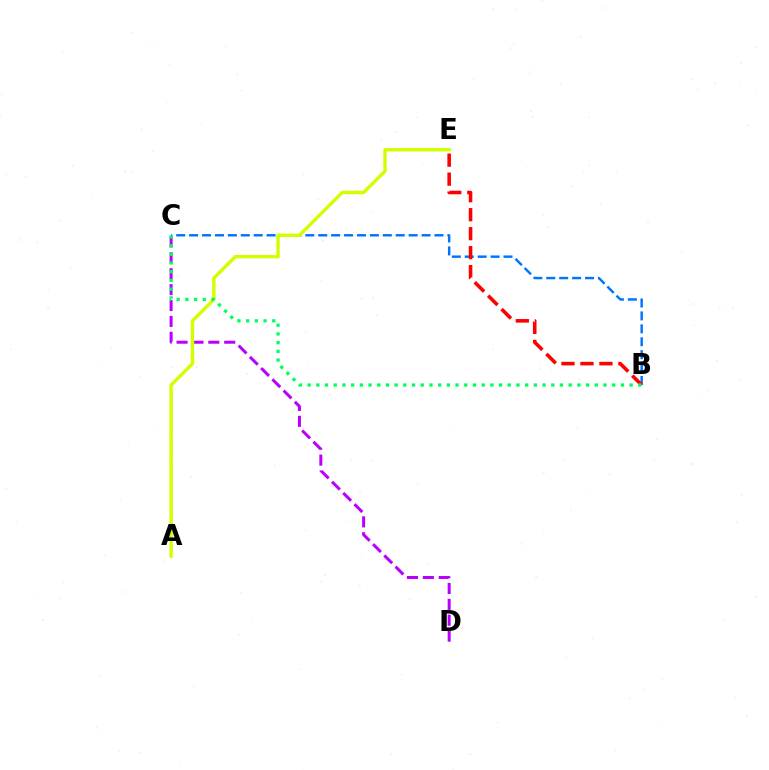{('C', 'D'): [{'color': '#b900ff', 'line_style': 'dashed', 'thickness': 2.16}], ('B', 'C'): [{'color': '#0074ff', 'line_style': 'dashed', 'thickness': 1.75}, {'color': '#00ff5c', 'line_style': 'dotted', 'thickness': 2.36}], ('B', 'E'): [{'color': '#ff0000', 'line_style': 'dashed', 'thickness': 2.58}], ('A', 'E'): [{'color': '#d1ff00', 'line_style': 'solid', 'thickness': 2.44}]}